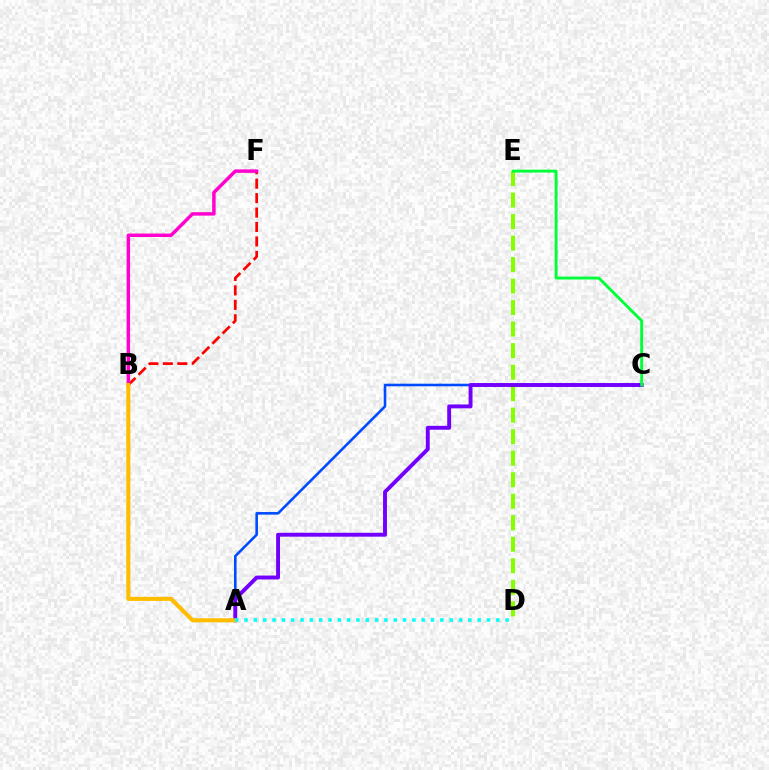{('B', 'F'): [{'color': '#ff0000', 'line_style': 'dashed', 'thickness': 1.96}, {'color': '#ff00cf', 'line_style': 'solid', 'thickness': 2.48}], ('A', 'C'): [{'color': '#004bff', 'line_style': 'solid', 'thickness': 1.87}, {'color': '#7200ff', 'line_style': 'solid', 'thickness': 2.8}], ('D', 'E'): [{'color': '#84ff00', 'line_style': 'dashed', 'thickness': 2.92}], ('C', 'E'): [{'color': '#00ff39', 'line_style': 'solid', 'thickness': 2.09}], ('A', 'B'): [{'color': '#ffbd00', 'line_style': 'solid', 'thickness': 2.94}], ('A', 'D'): [{'color': '#00fff6', 'line_style': 'dotted', 'thickness': 2.53}]}